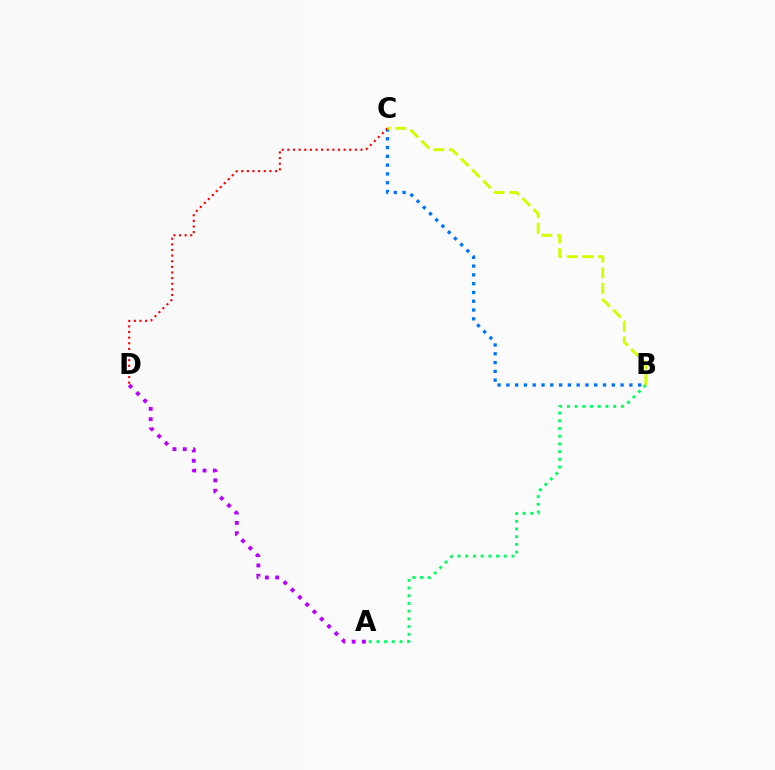{('A', 'B'): [{'color': '#00ff5c', 'line_style': 'dotted', 'thickness': 2.09}], ('B', 'C'): [{'color': '#0074ff', 'line_style': 'dotted', 'thickness': 2.39}, {'color': '#d1ff00', 'line_style': 'dashed', 'thickness': 2.12}], ('A', 'D'): [{'color': '#b900ff', 'line_style': 'dotted', 'thickness': 2.8}], ('C', 'D'): [{'color': '#ff0000', 'line_style': 'dotted', 'thickness': 1.53}]}